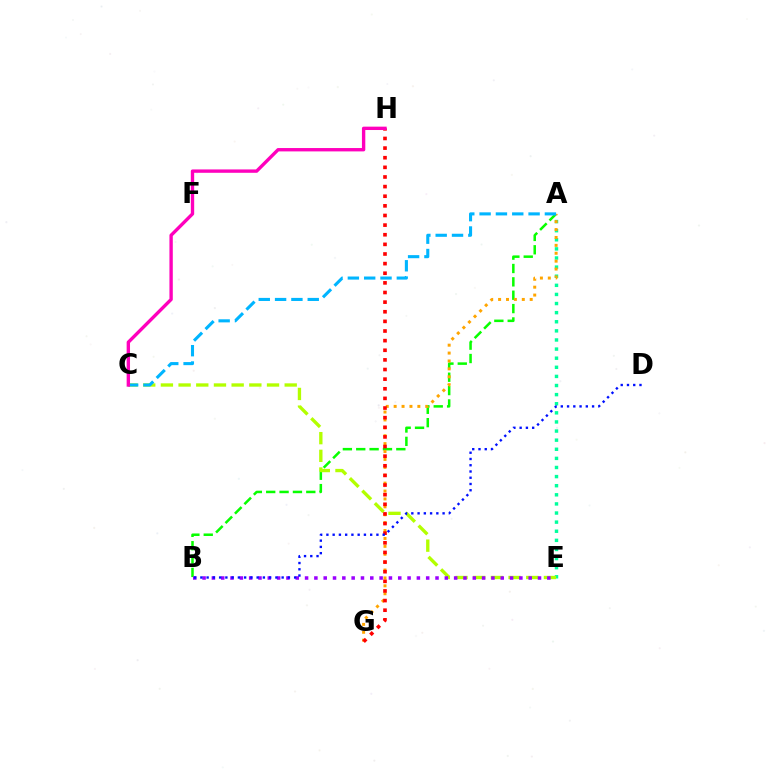{('A', 'B'): [{'color': '#08ff00', 'line_style': 'dashed', 'thickness': 1.82}], ('A', 'E'): [{'color': '#00ff9d', 'line_style': 'dotted', 'thickness': 2.47}], ('C', 'E'): [{'color': '#b3ff00', 'line_style': 'dashed', 'thickness': 2.4}], ('A', 'G'): [{'color': '#ffa500', 'line_style': 'dotted', 'thickness': 2.15}], ('A', 'C'): [{'color': '#00b5ff', 'line_style': 'dashed', 'thickness': 2.22}], ('G', 'H'): [{'color': '#ff0000', 'line_style': 'dotted', 'thickness': 2.62}], ('B', 'E'): [{'color': '#9b00ff', 'line_style': 'dotted', 'thickness': 2.53}], ('C', 'H'): [{'color': '#ff00bd', 'line_style': 'solid', 'thickness': 2.42}], ('B', 'D'): [{'color': '#0010ff', 'line_style': 'dotted', 'thickness': 1.7}]}